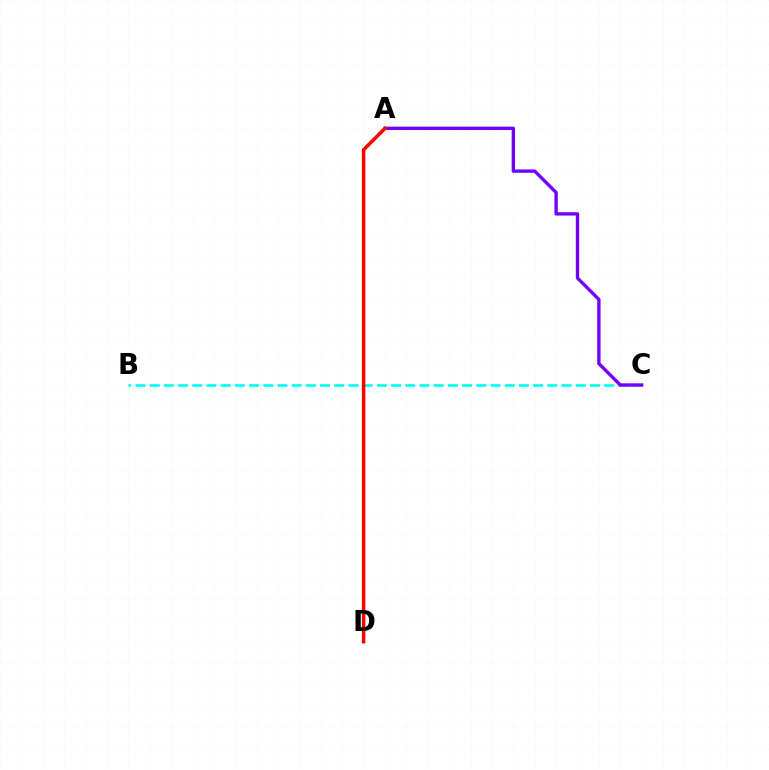{('B', 'C'): [{'color': '#00fff6', 'line_style': 'dashed', 'thickness': 1.93}], ('A', 'C'): [{'color': '#7200ff', 'line_style': 'solid', 'thickness': 2.41}], ('A', 'D'): [{'color': '#84ff00', 'line_style': 'solid', 'thickness': 2.13}, {'color': '#ff0000', 'line_style': 'solid', 'thickness': 2.5}]}